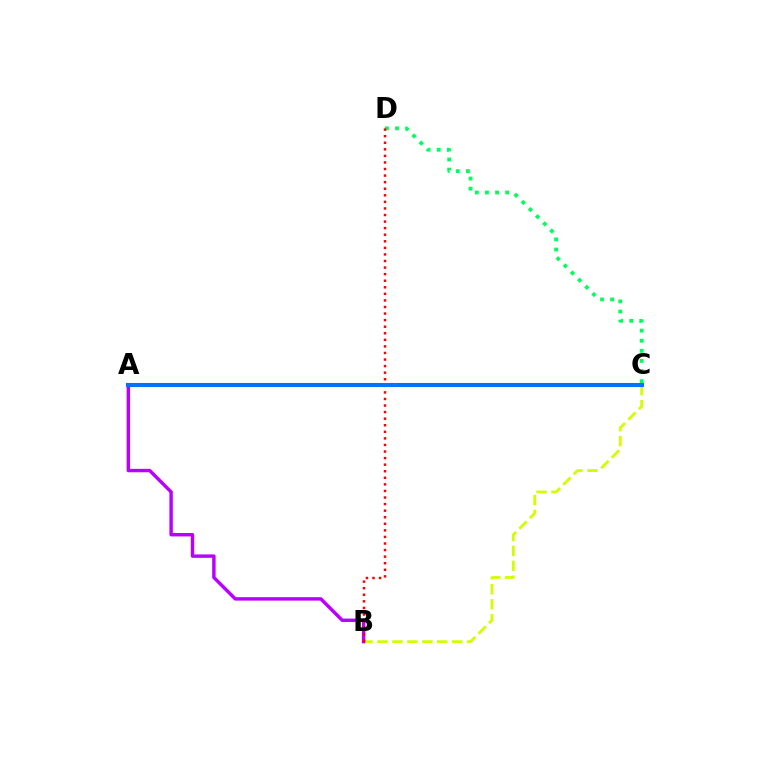{('B', 'C'): [{'color': '#d1ff00', 'line_style': 'dashed', 'thickness': 2.03}], ('A', 'B'): [{'color': '#b900ff', 'line_style': 'solid', 'thickness': 2.47}], ('C', 'D'): [{'color': '#00ff5c', 'line_style': 'dotted', 'thickness': 2.75}], ('B', 'D'): [{'color': '#ff0000', 'line_style': 'dotted', 'thickness': 1.79}], ('A', 'C'): [{'color': '#0074ff', 'line_style': 'solid', 'thickness': 2.92}]}